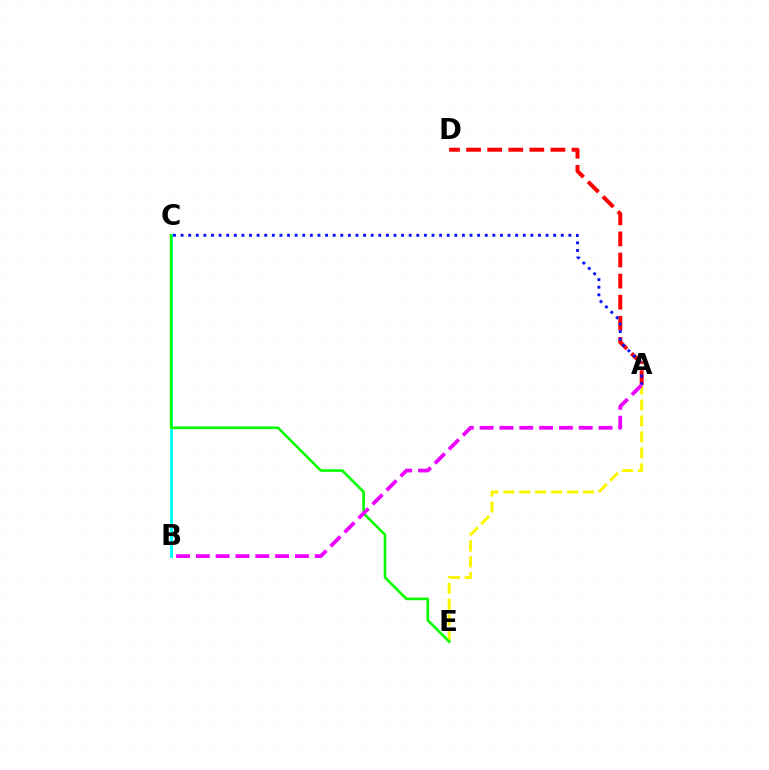{('B', 'C'): [{'color': '#00fff6', 'line_style': 'solid', 'thickness': 2.06}], ('A', 'E'): [{'color': '#fcf500', 'line_style': 'dashed', 'thickness': 2.17}], ('C', 'E'): [{'color': '#08ff00', 'line_style': 'solid', 'thickness': 1.89}], ('A', 'D'): [{'color': '#ff0000', 'line_style': 'dashed', 'thickness': 2.86}], ('A', 'C'): [{'color': '#0010ff', 'line_style': 'dotted', 'thickness': 2.07}], ('A', 'B'): [{'color': '#ee00ff', 'line_style': 'dashed', 'thickness': 2.69}]}